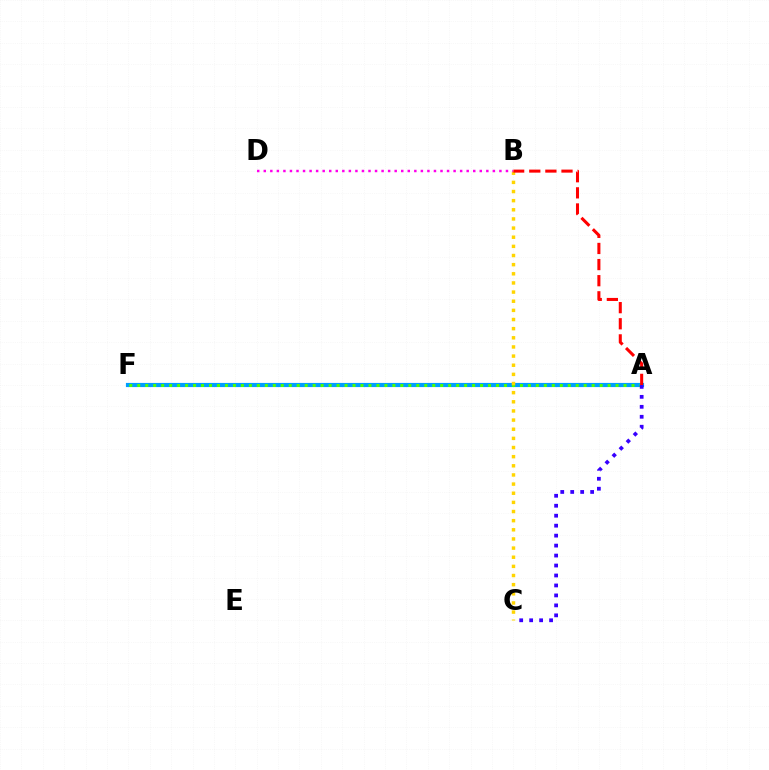{('A', 'F'): [{'color': '#00ff86', 'line_style': 'solid', 'thickness': 2.73}, {'color': '#009eff', 'line_style': 'solid', 'thickness': 3.0}, {'color': '#4fff00', 'line_style': 'dotted', 'thickness': 2.17}], ('B', 'C'): [{'color': '#ffd500', 'line_style': 'dotted', 'thickness': 2.48}], ('A', 'C'): [{'color': '#3700ff', 'line_style': 'dotted', 'thickness': 2.71}], ('B', 'D'): [{'color': '#ff00ed', 'line_style': 'dotted', 'thickness': 1.78}], ('A', 'B'): [{'color': '#ff0000', 'line_style': 'dashed', 'thickness': 2.19}]}